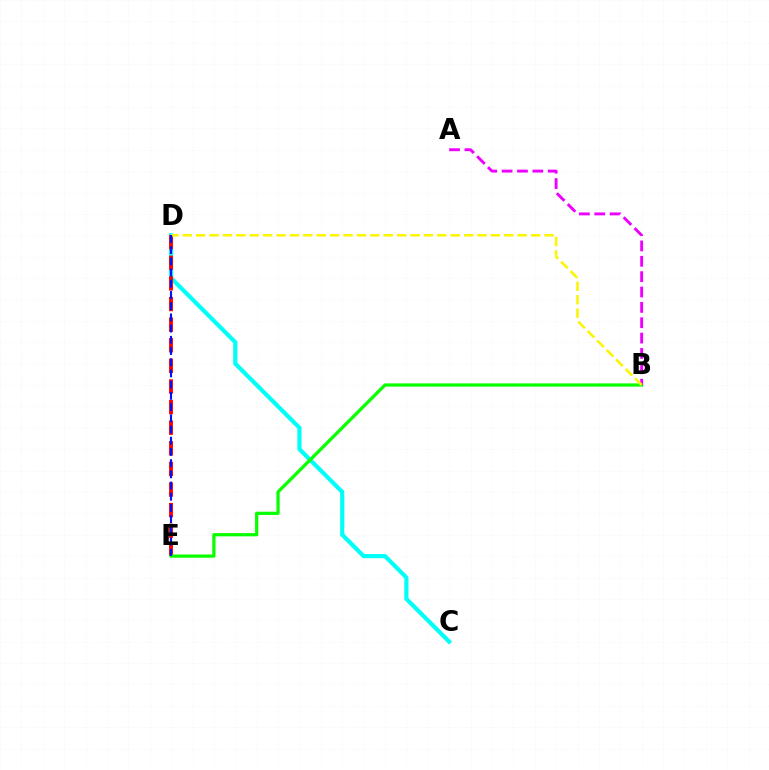{('C', 'D'): [{'color': '#00fff6', 'line_style': 'solid', 'thickness': 3.0}], ('D', 'E'): [{'color': '#ff0000', 'line_style': 'dashed', 'thickness': 2.8}, {'color': '#0010ff', 'line_style': 'dashed', 'thickness': 1.52}], ('B', 'E'): [{'color': '#08ff00', 'line_style': 'solid', 'thickness': 2.33}], ('A', 'B'): [{'color': '#ee00ff', 'line_style': 'dashed', 'thickness': 2.09}], ('B', 'D'): [{'color': '#fcf500', 'line_style': 'dashed', 'thickness': 1.82}]}